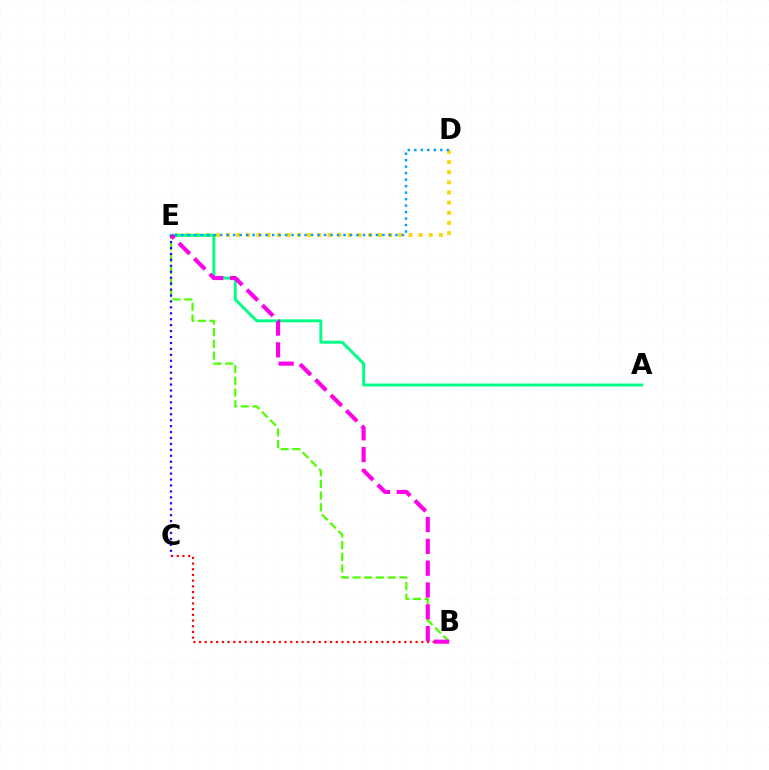{('D', 'E'): [{'color': '#ffd500', 'line_style': 'dotted', 'thickness': 2.75}, {'color': '#009eff', 'line_style': 'dotted', 'thickness': 1.76}], ('B', 'C'): [{'color': '#ff0000', 'line_style': 'dotted', 'thickness': 1.55}], ('A', 'E'): [{'color': '#00ff86', 'line_style': 'solid', 'thickness': 2.11}], ('B', 'E'): [{'color': '#4fff00', 'line_style': 'dashed', 'thickness': 1.59}, {'color': '#ff00ed', 'line_style': 'dashed', 'thickness': 2.96}], ('C', 'E'): [{'color': '#3700ff', 'line_style': 'dotted', 'thickness': 1.61}]}